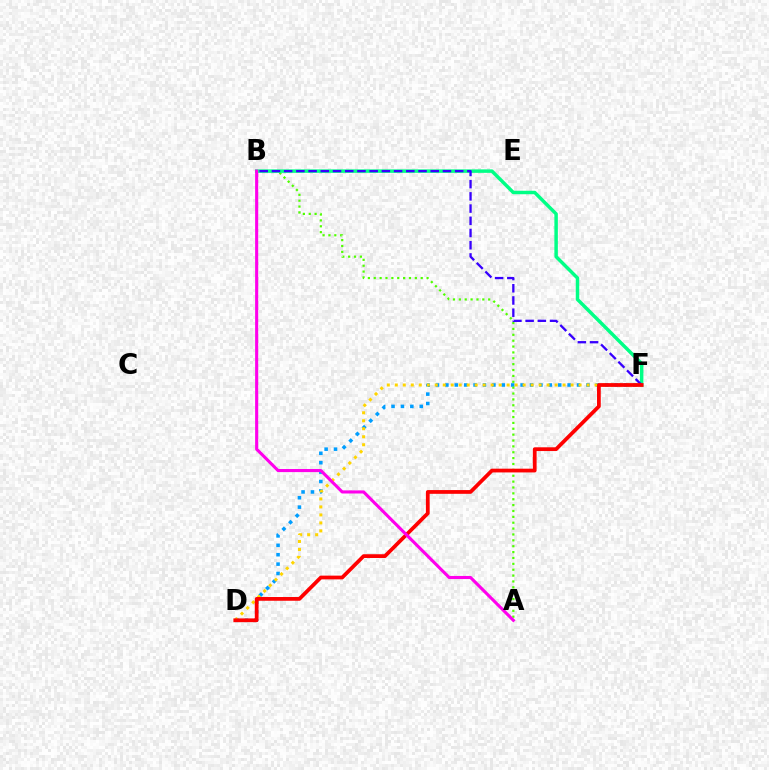{('D', 'F'): [{'color': '#009eff', 'line_style': 'dotted', 'thickness': 2.56}, {'color': '#ffd500', 'line_style': 'dotted', 'thickness': 2.17}, {'color': '#ff0000', 'line_style': 'solid', 'thickness': 2.7}], ('A', 'B'): [{'color': '#4fff00', 'line_style': 'dotted', 'thickness': 1.6}, {'color': '#ff00ed', 'line_style': 'solid', 'thickness': 2.23}], ('B', 'F'): [{'color': '#00ff86', 'line_style': 'solid', 'thickness': 2.5}, {'color': '#3700ff', 'line_style': 'dashed', 'thickness': 1.66}]}